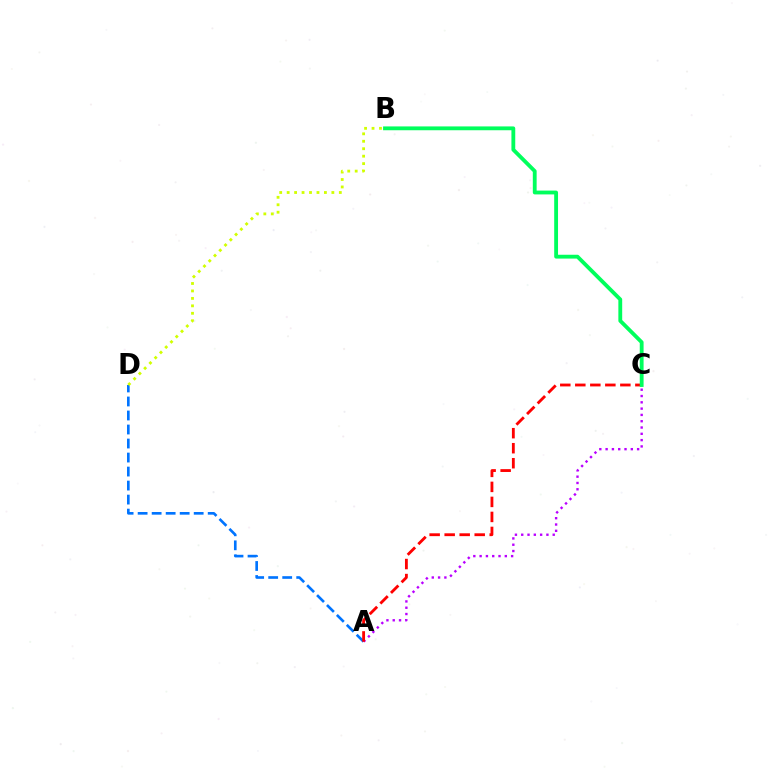{('A', 'D'): [{'color': '#0074ff', 'line_style': 'dashed', 'thickness': 1.9}], ('A', 'C'): [{'color': '#b900ff', 'line_style': 'dotted', 'thickness': 1.71}, {'color': '#ff0000', 'line_style': 'dashed', 'thickness': 2.04}], ('B', 'D'): [{'color': '#d1ff00', 'line_style': 'dotted', 'thickness': 2.02}], ('B', 'C'): [{'color': '#00ff5c', 'line_style': 'solid', 'thickness': 2.76}]}